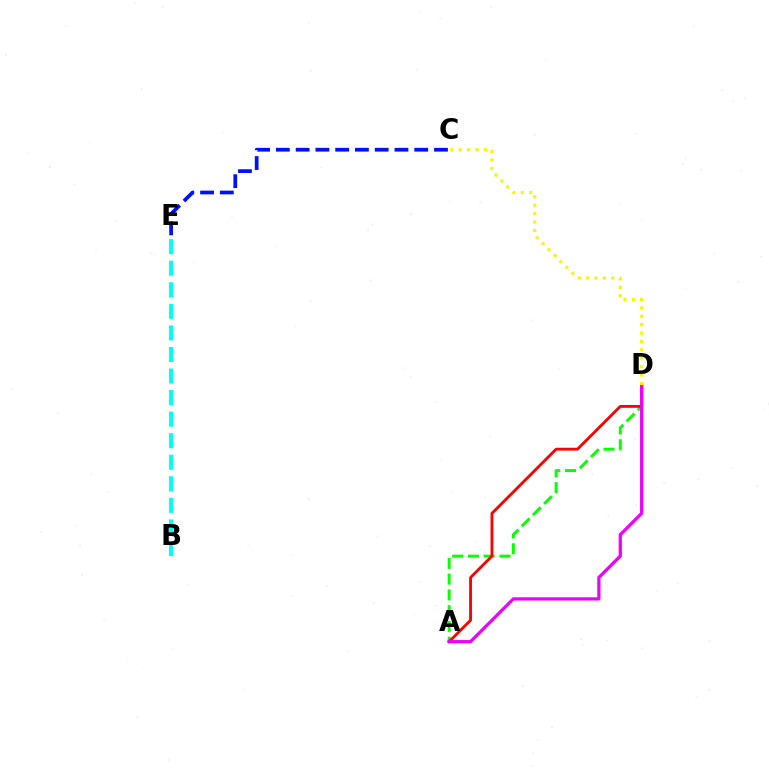{('A', 'D'): [{'color': '#08ff00', 'line_style': 'dashed', 'thickness': 2.14}, {'color': '#ff0000', 'line_style': 'solid', 'thickness': 2.04}, {'color': '#ee00ff', 'line_style': 'solid', 'thickness': 2.34}], ('C', 'E'): [{'color': '#0010ff', 'line_style': 'dashed', 'thickness': 2.69}], ('B', 'E'): [{'color': '#00fff6', 'line_style': 'dashed', 'thickness': 2.93}], ('C', 'D'): [{'color': '#fcf500', 'line_style': 'dotted', 'thickness': 2.28}]}